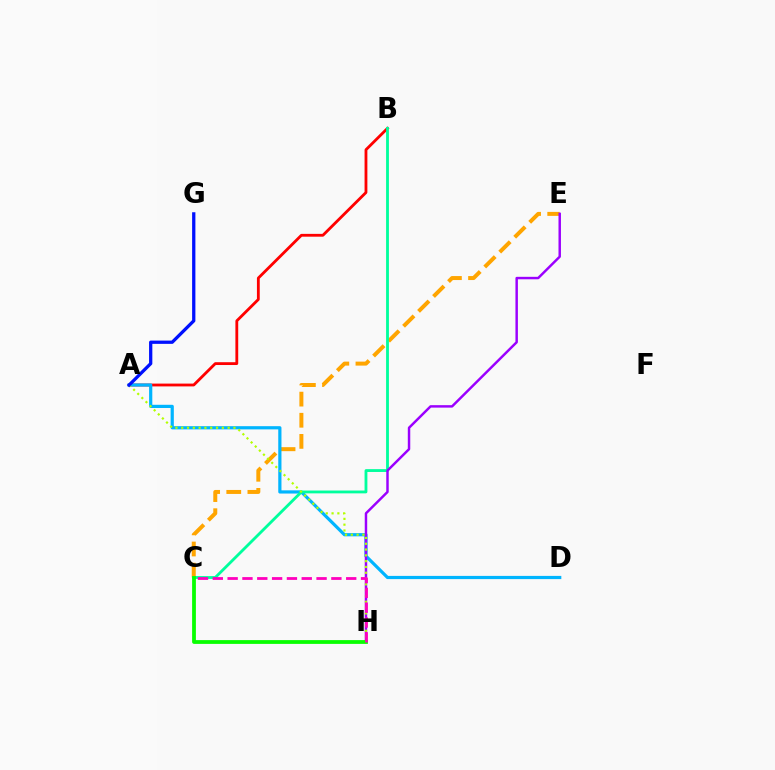{('C', 'E'): [{'color': '#ffa500', 'line_style': 'dashed', 'thickness': 2.87}], ('A', 'B'): [{'color': '#ff0000', 'line_style': 'solid', 'thickness': 2.03}], ('A', 'D'): [{'color': '#00b5ff', 'line_style': 'solid', 'thickness': 2.31}], ('B', 'C'): [{'color': '#00ff9d', 'line_style': 'solid', 'thickness': 2.04}], ('E', 'H'): [{'color': '#9b00ff', 'line_style': 'solid', 'thickness': 1.77}], ('C', 'H'): [{'color': '#08ff00', 'line_style': 'solid', 'thickness': 2.73}, {'color': '#ff00bd', 'line_style': 'dashed', 'thickness': 2.01}], ('A', 'H'): [{'color': '#b3ff00', 'line_style': 'dotted', 'thickness': 1.58}], ('A', 'G'): [{'color': '#0010ff', 'line_style': 'solid', 'thickness': 2.36}]}